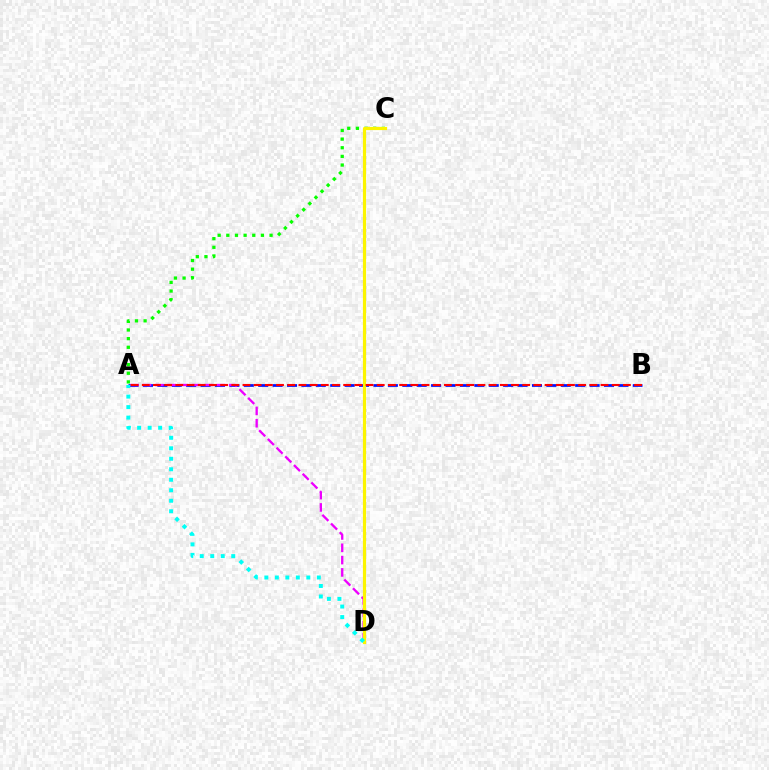{('A', 'B'): [{'color': '#0010ff', 'line_style': 'dashed', 'thickness': 1.96}, {'color': '#ff0000', 'line_style': 'dashed', 'thickness': 1.52}], ('A', 'C'): [{'color': '#08ff00', 'line_style': 'dotted', 'thickness': 2.35}], ('A', 'D'): [{'color': '#ee00ff', 'line_style': 'dashed', 'thickness': 1.67}, {'color': '#00fff6', 'line_style': 'dotted', 'thickness': 2.85}], ('C', 'D'): [{'color': '#fcf500', 'line_style': 'solid', 'thickness': 2.29}]}